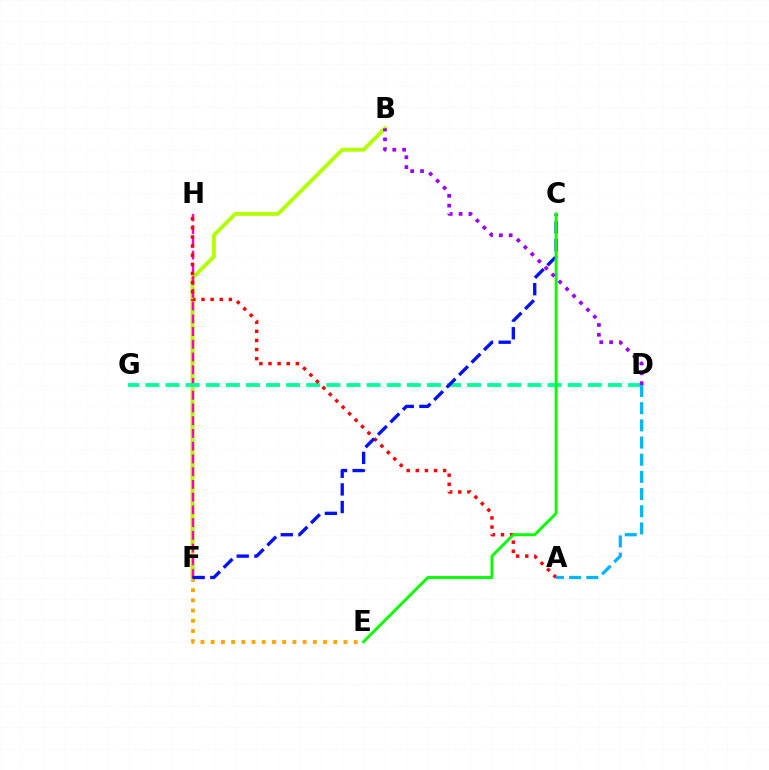{('E', 'F'): [{'color': '#ffa500', 'line_style': 'dotted', 'thickness': 2.78}], ('B', 'F'): [{'color': '#b3ff00', 'line_style': 'solid', 'thickness': 2.8}], ('F', 'H'): [{'color': '#ff00bd', 'line_style': 'dashed', 'thickness': 1.73}], ('D', 'G'): [{'color': '#00ff9d', 'line_style': 'dashed', 'thickness': 2.73}], ('A', 'H'): [{'color': '#ff0000', 'line_style': 'dotted', 'thickness': 2.48}], ('A', 'D'): [{'color': '#00b5ff', 'line_style': 'dashed', 'thickness': 2.33}], ('C', 'F'): [{'color': '#0010ff', 'line_style': 'dashed', 'thickness': 2.4}], ('C', 'E'): [{'color': '#08ff00', 'line_style': 'solid', 'thickness': 2.1}], ('B', 'D'): [{'color': '#9b00ff', 'line_style': 'dotted', 'thickness': 2.67}]}